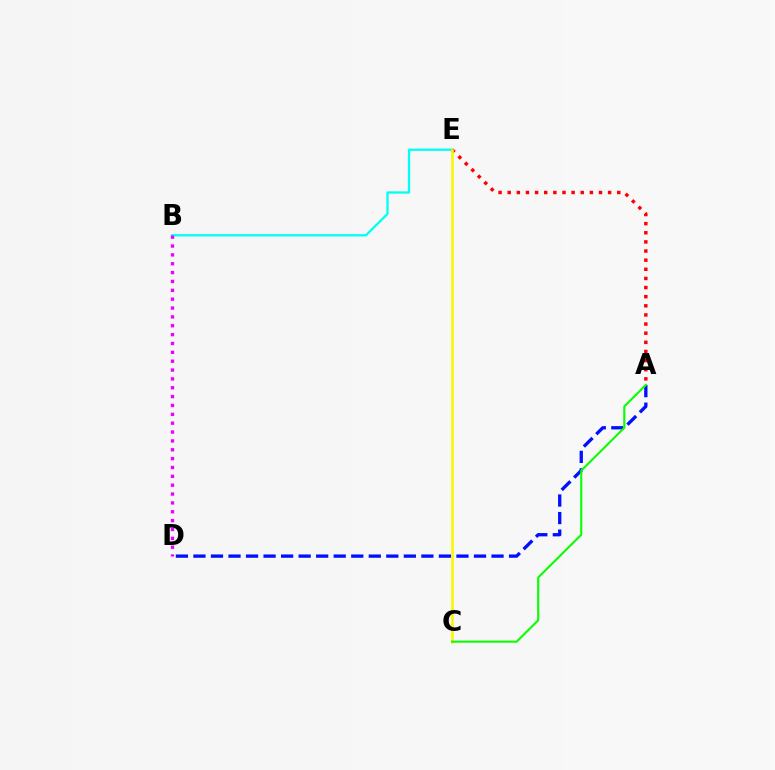{('A', 'D'): [{'color': '#0010ff', 'line_style': 'dashed', 'thickness': 2.38}], ('B', 'E'): [{'color': '#00fff6', 'line_style': 'solid', 'thickness': 1.65}], ('A', 'E'): [{'color': '#ff0000', 'line_style': 'dotted', 'thickness': 2.48}], ('B', 'D'): [{'color': '#ee00ff', 'line_style': 'dotted', 'thickness': 2.41}], ('C', 'E'): [{'color': '#fcf500', 'line_style': 'solid', 'thickness': 1.87}], ('A', 'C'): [{'color': '#08ff00', 'line_style': 'solid', 'thickness': 1.51}]}